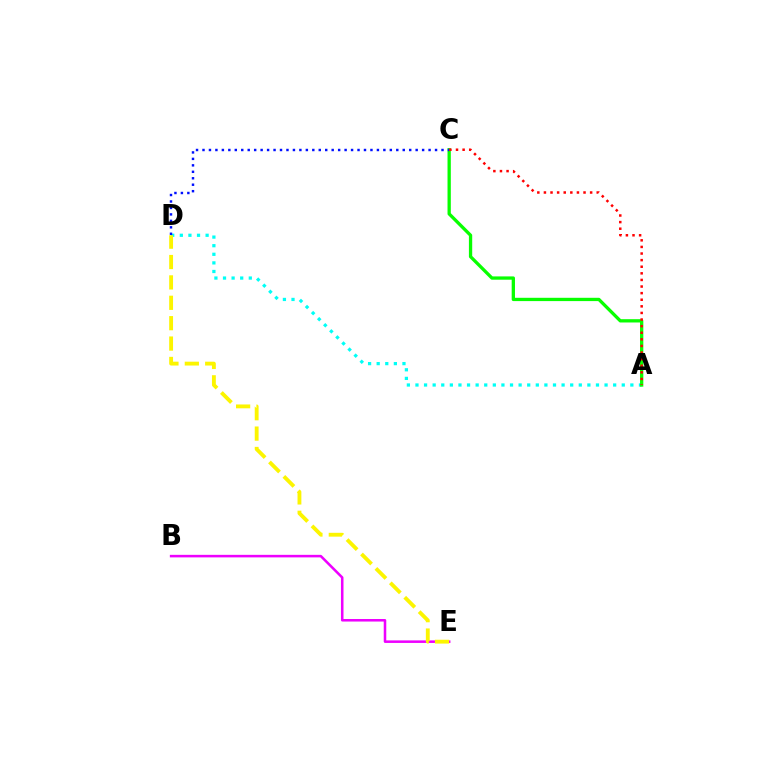{('A', 'D'): [{'color': '#00fff6', 'line_style': 'dotted', 'thickness': 2.34}], ('B', 'E'): [{'color': '#ee00ff', 'line_style': 'solid', 'thickness': 1.83}], ('A', 'C'): [{'color': '#08ff00', 'line_style': 'solid', 'thickness': 2.37}, {'color': '#ff0000', 'line_style': 'dotted', 'thickness': 1.79}], ('D', 'E'): [{'color': '#fcf500', 'line_style': 'dashed', 'thickness': 2.77}], ('C', 'D'): [{'color': '#0010ff', 'line_style': 'dotted', 'thickness': 1.76}]}